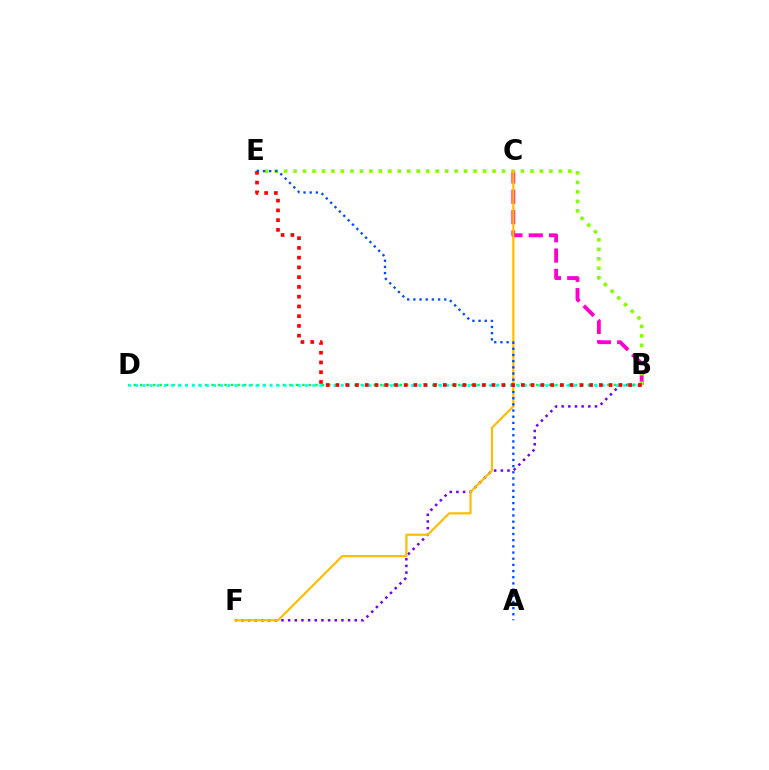{('B', 'F'): [{'color': '#7200ff', 'line_style': 'dotted', 'thickness': 1.81}], ('B', 'C'): [{'color': '#ff00cf', 'line_style': 'dashed', 'thickness': 2.76}], ('B', 'E'): [{'color': '#84ff00', 'line_style': 'dotted', 'thickness': 2.57}, {'color': '#ff0000', 'line_style': 'dotted', 'thickness': 2.65}], ('B', 'D'): [{'color': '#00ff39', 'line_style': 'dotted', 'thickness': 1.76}, {'color': '#00fff6', 'line_style': 'dotted', 'thickness': 1.92}], ('C', 'F'): [{'color': '#ffbd00', 'line_style': 'solid', 'thickness': 1.58}], ('A', 'E'): [{'color': '#004bff', 'line_style': 'dotted', 'thickness': 1.68}]}